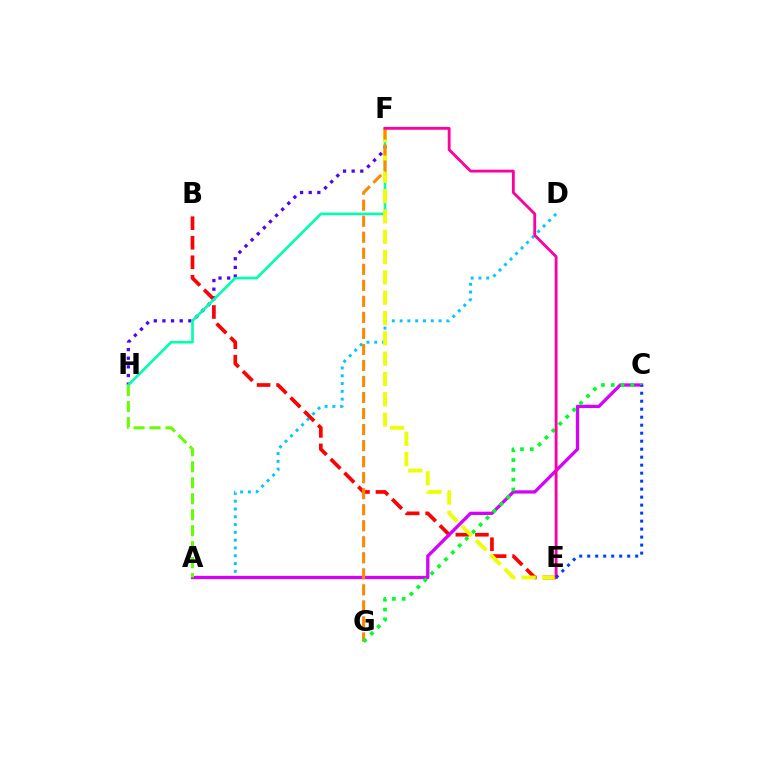{('F', 'H'): [{'color': '#4f00ff', 'line_style': 'dotted', 'thickness': 2.35}, {'color': '#00ffaf', 'line_style': 'solid', 'thickness': 1.9}], ('A', 'D'): [{'color': '#00c7ff', 'line_style': 'dotted', 'thickness': 2.12}], ('B', 'E'): [{'color': '#ff0000', 'line_style': 'dashed', 'thickness': 2.65}], ('A', 'C'): [{'color': '#d600ff', 'line_style': 'solid', 'thickness': 2.36}], ('E', 'F'): [{'color': '#eeff00', 'line_style': 'dashed', 'thickness': 2.76}, {'color': '#ff00a0', 'line_style': 'solid', 'thickness': 2.04}], ('F', 'G'): [{'color': '#ff8800', 'line_style': 'dashed', 'thickness': 2.18}], ('C', 'G'): [{'color': '#00ff27', 'line_style': 'dotted', 'thickness': 2.66}], ('A', 'H'): [{'color': '#66ff00', 'line_style': 'dashed', 'thickness': 2.17}], ('C', 'E'): [{'color': '#003fff', 'line_style': 'dotted', 'thickness': 2.17}]}